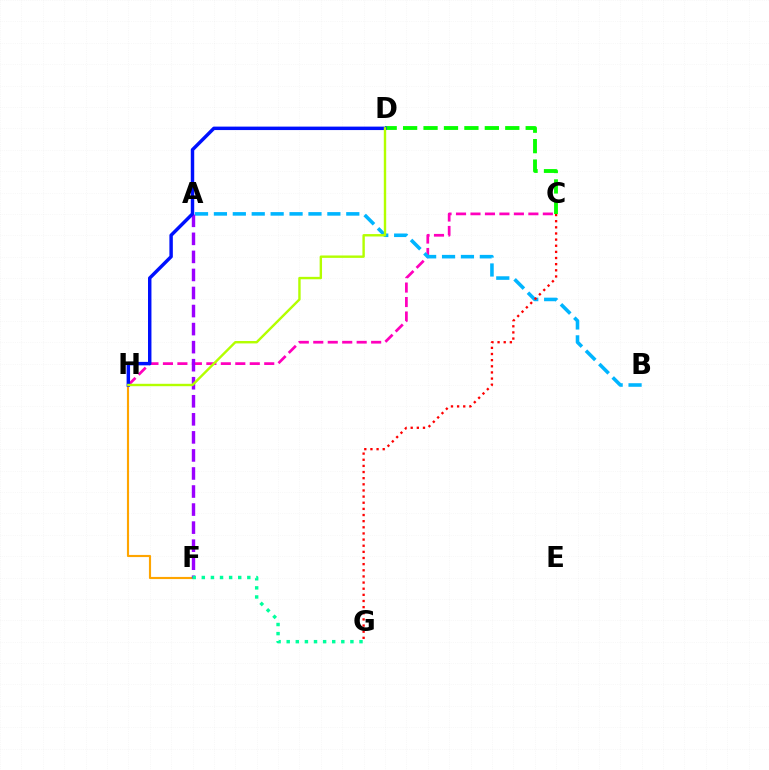{('C', 'H'): [{'color': '#ff00bd', 'line_style': 'dashed', 'thickness': 1.97}], ('F', 'H'): [{'color': '#ffa500', 'line_style': 'solid', 'thickness': 1.55}], ('A', 'B'): [{'color': '#00b5ff', 'line_style': 'dashed', 'thickness': 2.57}], ('C', 'G'): [{'color': '#ff0000', 'line_style': 'dotted', 'thickness': 1.67}], ('C', 'D'): [{'color': '#08ff00', 'line_style': 'dashed', 'thickness': 2.78}], ('A', 'F'): [{'color': '#9b00ff', 'line_style': 'dashed', 'thickness': 2.45}], ('D', 'H'): [{'color': '#0010ff', 'line_style': 'solid', 'thickness': 2.48}, {'color': '#b3ff00', 'line_style': 'solid', 'thickness': 1.73}], ('F', 'G'): [{'color': '#00ff9d', 'line_style': 'dotted', 'thickness': 2.47}]}